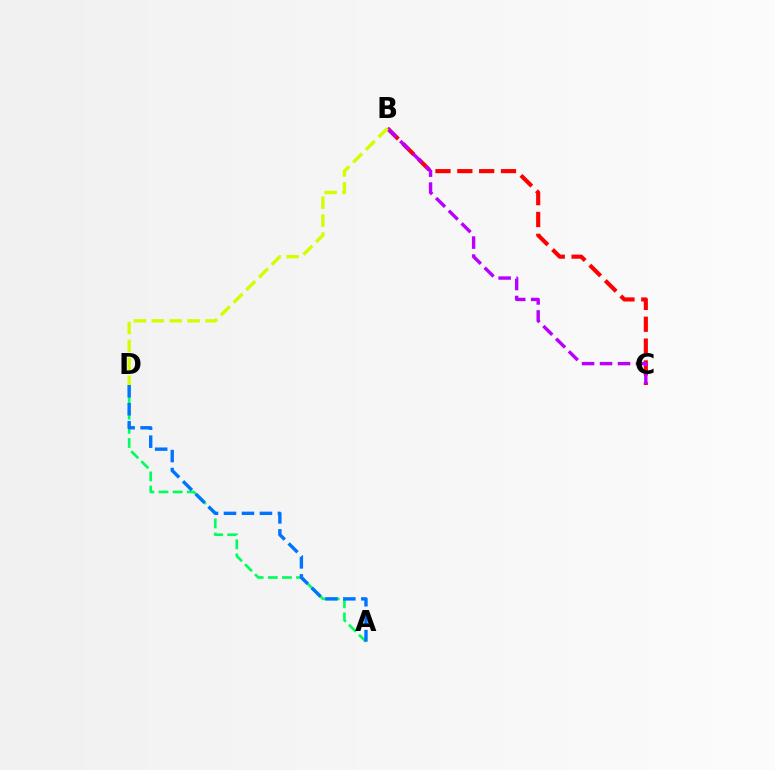{('B', 'C'): [{'color': '#ff0000', 'line_style': 'dashed', 'thickness': 2.97}, {'color': '#b900ff', 'line_style': 'dashed', 'thickness': 2.44}], ('A', 'D'): [{'color': '#00ff5c', 'line_style': 'dashed', 'thickness': 1.92}, {'color': '#0074ff', 'line_style': 'dashed', 'thickness': 2.44}], ('B', 'D'): [{'color': '#d1ff00', 'line_style': 'dashed', 'thickness': 2.43}]}